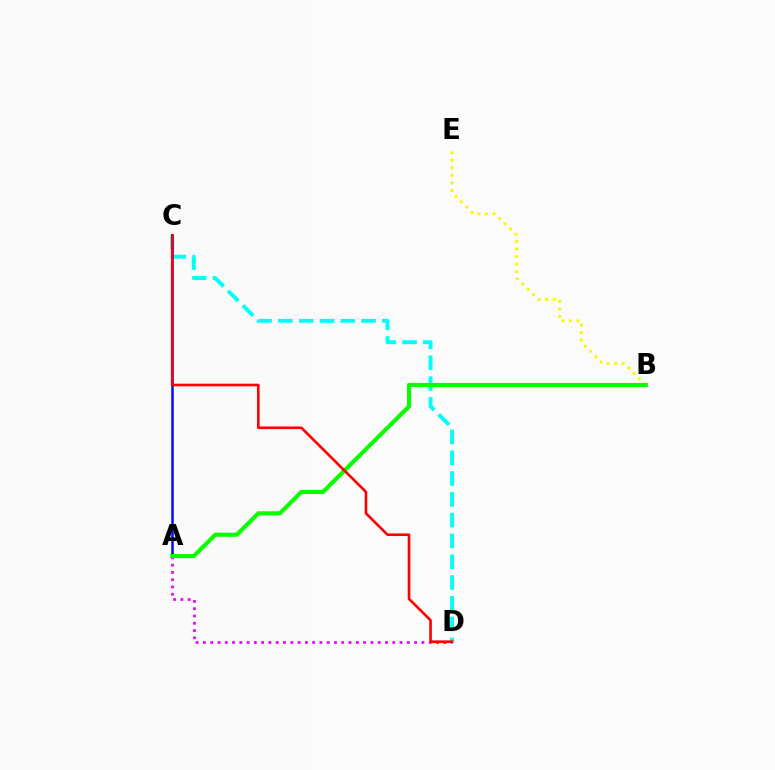{('C', 'D'): [{'color': '#00fff6', 'line_style': 'dashed', 'thickness': 2.82}, {'color': '#ff0000', 'line_style': 'solid', 'thickness': 1.88}], ('B', 'E'): [{'color': '#fcf500', 'line_style': 'dotted', 'thickness': 2.05}], ('A', 'C'): [{'color': '#0010ff', 'line_style': 'solid', 'thickness': 1.83}], ('A', 'D'): [{'color': '#ee00ff', 'line_style': 'dotted', 'thickness': 1.98}], ('A', 'B'): [{'color': '#08ff00', 'line_style': 'solid', 'thickness': 2.96}]}